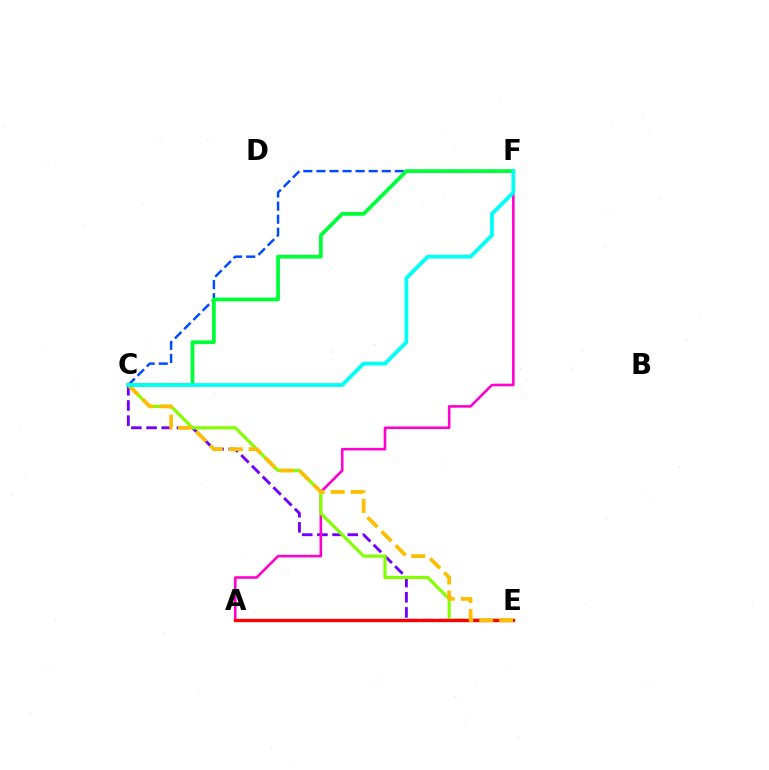{('C', 'E'): [{'color': '#7200ff', 'line_style': 'dashed', 'thickness': 2.06}, {'color': '#84ff00', 'line_style': 'solid', 'thickness': 2.28}, {'color': '#ffbd00', 'line_style': 'dashed', 'thickness': 2.71}], ('A', 'F'): [{'color': '#ff00cf', 'line_style': 'solid', 'thickness': 1.86}], ('A', 'E'): [{'color': '#ff0000', 'line_style': 'solid', 'thickness': 2.38}], ('C', 'F'): [{'color': '#004bff', 'line_style': 'dashed', 'thickness': 1.78}, {'color': '#00ff39', 'line_style': 'solid', 'thickness': 2.71}, {'color': '#00fff6', 'line_style': 'solid', 'thickness': 2.74}]}